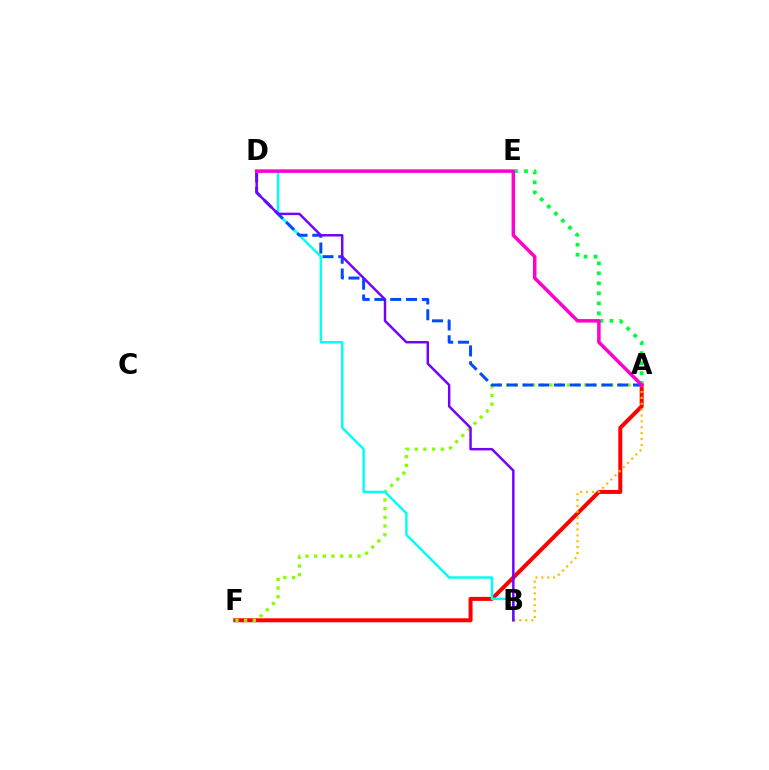{('A', 'F'): [{'color': '#ff0000', 'line_style': 'solid', 'thickness': 2.88}, {'color': '#84ff00', 'line_style': 'dotted', 'thickness': 2.36}], ('B', 'D'): [{'color': '#00fff6', 'line_style': 'solid', 'thickness': 1.76}, {'color': '#7200ff', 'line_style': 'solid', 'thickness': 1.76}], ('A', 'B'): [{'color': '#ffbd00', 'line_style': 'dotted', 'thickness': 1.6}], ('A', 'D'): [{'color': '#004bff', 'line_style': 'dashed', 'thickness': 2.14}, {'color': '#ff00cf', 'line_style': 'solid', 'thickness': 2.52}], ('A', 'E'): [{'color': '#00ff39', 'line_style': 'dotted', 'thickness': 2.72}]}